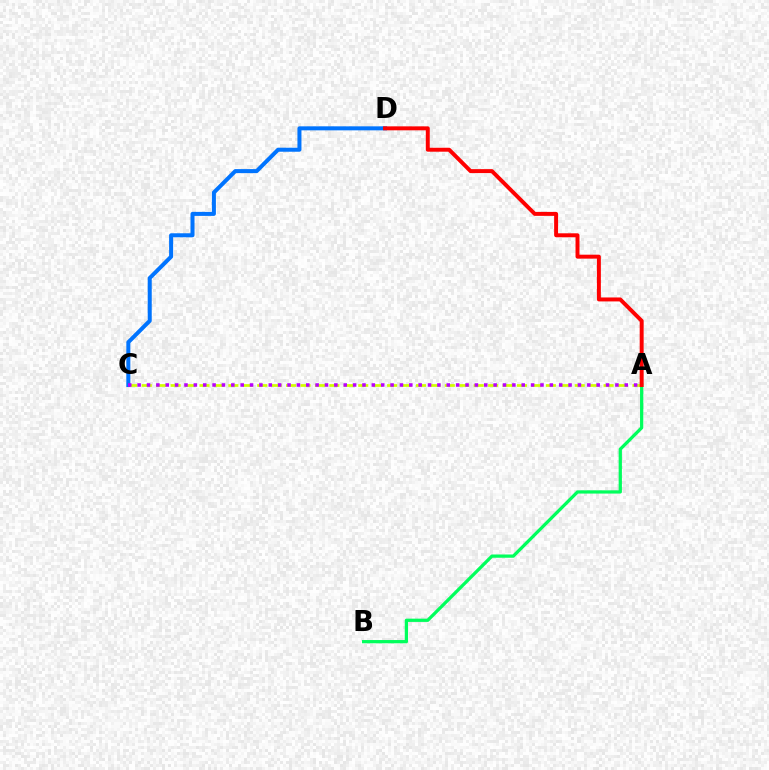{('A', 'B'): [{'color': '#00ff5c', 'line_style': 'solid', 'thickness': 2.34}], ('A', 'C'): [{'color': '#d1ff00', 'line_style': 'dashed', 'thickness': 1.96}, {'color': '#b900ff', 'line_style': 'dotted', 'thickness': 2.55}], ('C', 'D'): [{'color': '#0074ff', 'line_style': 'solid', 'thickness': 2.89}], ('A', 'D'): [{'color': '#ff0000', 'line_style': 'solid', 'thickness': 2.85}]}